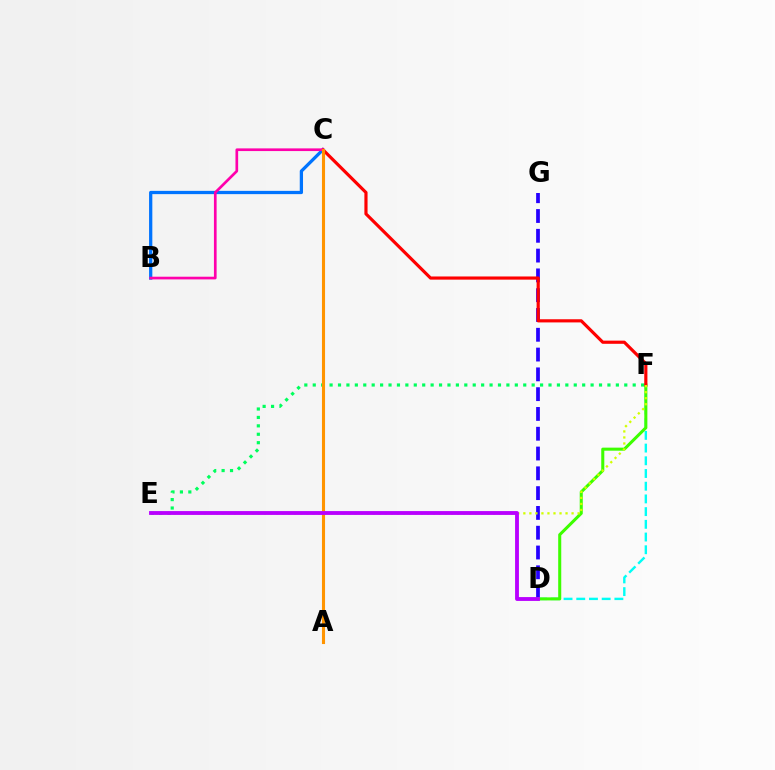{('D', 'G'): [{'color': '#2500ff', 'line_style': 'dashed', 'thickness': 2.69}], ('D', 'F'): [{'color': '#00fff6', 'line_style': 'dashed', 'thickness': 1.73}, {'color': '#3dff00', 'line_style': 'solid', 'thickness': 2.19}], ('B', 'C'): [{'color': '#0074ff', 'line_style': 'solid', 'thickness': 2.35}, {'color': '#ff00ac', 'line_style': 'solid', 'thickness': 1.93}], ('E', 'F'): [{'color': '#00ff5c', 'line_style': 'dotted', 'thickness': 2.29}, {'color': '#d1ff00', 'line_style': 'dotted', 'thickness': 1.64}], ('C', 'F'): [{'color': '#ff0000', 'line_style': 'solid', 'thickness': 2.28}], ('A', 'C'): [{'color': '#ff9400', 'line_style': 'solid', 'thickness': 2.23}], ('D', 'E'): [{'color': '#b900ff', 'line_style': 'solid', 'thickness': 2.77}]}